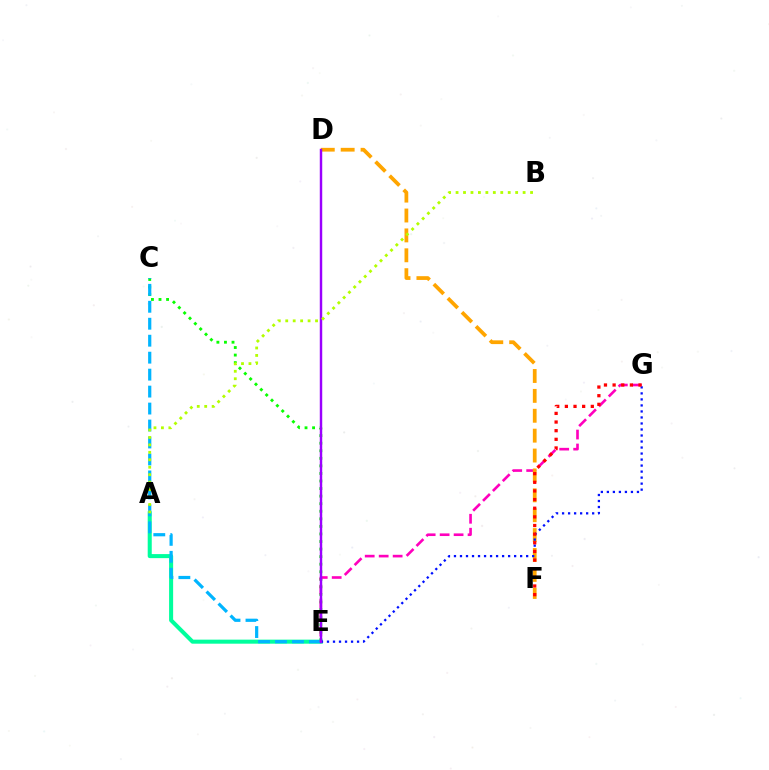{('C', 'E'): [{'color': '#08ff00', 'line_style': 'dotted', 'thickness': 2.05}, {'color': '#00b5ff', 'line_style': 'dashed', 'thickness': 2.3}], ('A', 'E'): [{'color': '#00ff9d', 'line_style': 'solid', 'thickness': 2.91}], ('E', 'G'): [{'color': '#ff00bd', 'line_style': 'dashed', 'thickness': 1.9}, {'color': '#0010ff', 'line_style': 'dotted', 'thickness': 1.63}], ('D', 'F'): [{'color': '#ffa500', 'line_style': 'dashed', 'thickness': 2.7}], ('D', 'E'): [{'color': '#9b00ff', 'line_style': 'solid', 'thickness': 1.76}], ('A', 'B'): [{'color': '#b3ff00', 'line_style': 'dotted', 'thickness': 2.02}], ('F', 'G'): [{'color': '#ff0000', 'line_style': 'dotted', 'thickness': 2.35}]}